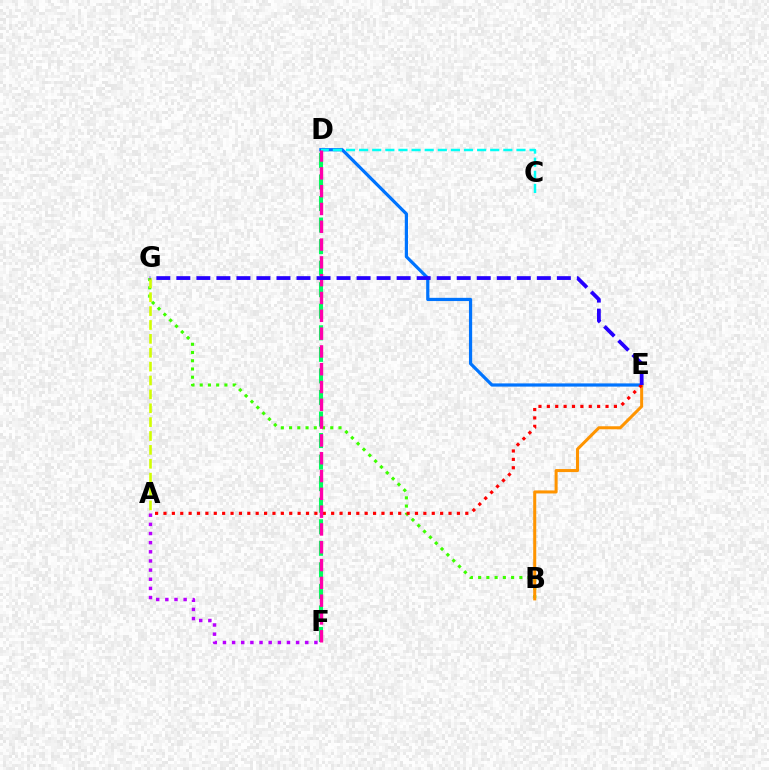{('D', 'E'): [{'color': '#0074ff', 'line_style': 'solid', 'thickness': 2.31}], ('B', 'G'): [{'color': '#3dff00', 'line_style': 'dotted', 'thickness': 2.24}], ('A', 'F'): [{'color': '#b900ff', 'line_style': 'dotted', 'thickness': 2.49}], ('D', 'F'): [{'color': '#00ff5c', 'line_style': 'dashed', 'thickness': 2.93}, {'color': '#ff00ac', 'line_style': 'dashed', 'thickness': 2.42}], ('B', 'E'): [{'color': '#ff9400', 'line_style': 'solid', 'thickness': 2.19}], ('A', 'G'): [{'color': '#d1ff00', 'line_style': 'dashed', 'thickness': 1.89}], ('C', 'D'): [{'color': '#00fff6', 'line_style': 'dashed', 'thickness': 1.78}], ('A', 'E'): [{'color': '#ff0000', 'line_style': 'dotted', 'thickness': 2.28}], ('E', 'G'): [{'color': '#2500ff', 'line_style': 'dashed', 'thickness': 2.72}]}